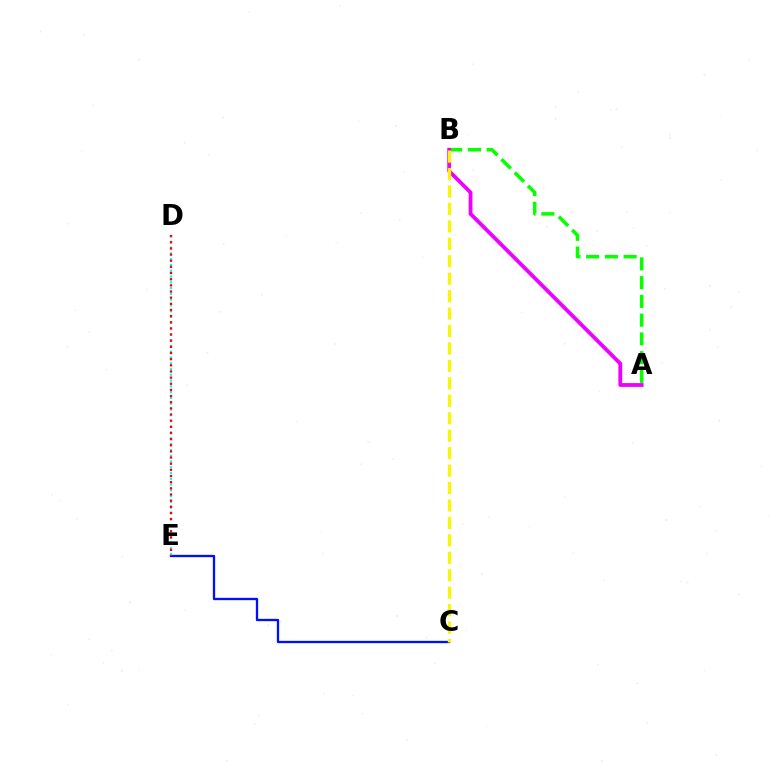{('C', 'E'): [{'color': '#0010ff', 'line_style': 'solid', 'thickness': 1.67}], ('D', 'E'): [{'color': '#00fff6', 'line_style': 'dotted', 'thickness': 1.57}, {'color': '#ff0000', 'line_style': 'dotted', 'thickness': 1.67}], ('A', 'B'): [{'color': '#08ff00', 'line_style': 'dashed', 'thickness': 2.55}, {'color': '#ee00ff', 'line_style': 'solid', 'thickness': 2.74}], ('B', 'C'): [{'color': '#fcf500', 'line_style': 'dashed', 'thickness': 2.37}]}